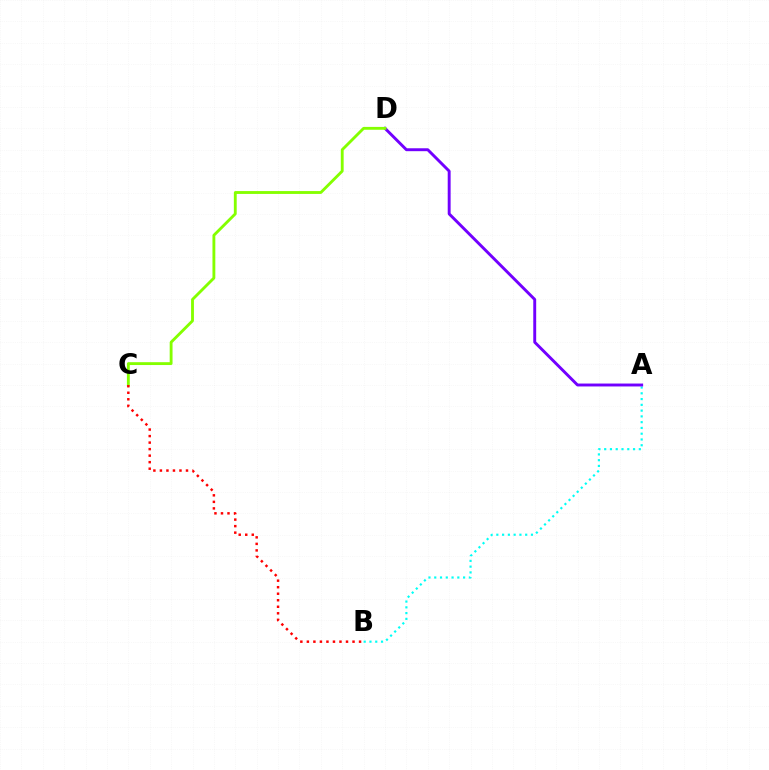{('A', 'B'): [{'color': '#00fff6', 'line_style': 'dotted', 'thickness': 1.57}], ('A', 'D'): [{'color': '#7200ff', 'line_style': 'solid', 'thickness': 2.1}], ('C', 'D'): [{'color': '#84ff00', 'line_style': 'solid', 'thickness': 2.05}], ('B', 'C'): [{'color': '#ff0000', 'line_style': 'dotted', 'thickness': 1.77}]}